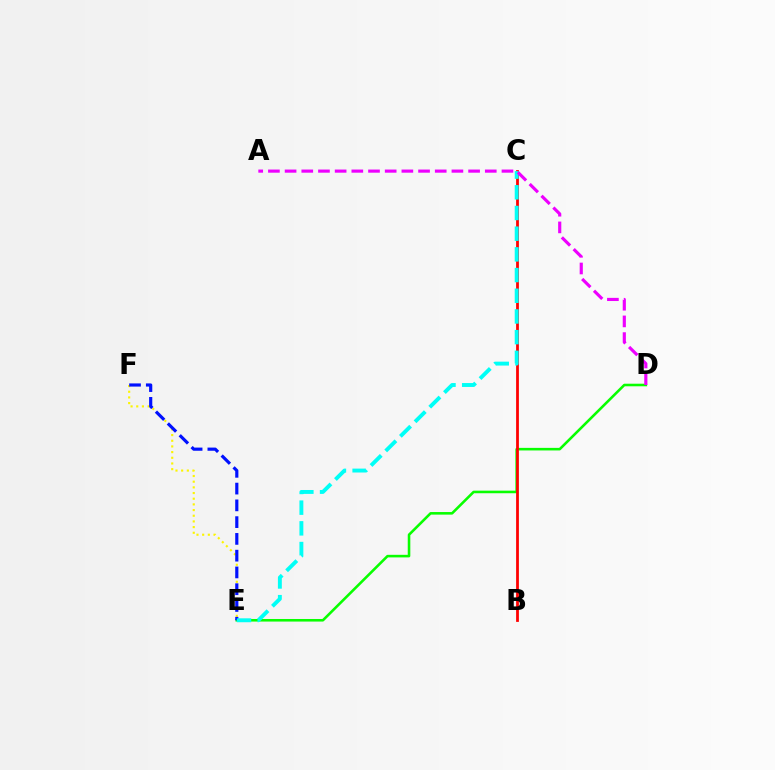{('D', 'E'): [{'color': '#08ff00', 'line_style': 'solid', 'thickness': 1.86}], ('E', 'F'): [{'color': '#fcf500', 'line_style': 'dotted', 'thickness': 1.54}, {'color': '#0010ff', 'line_style': 'dashed', 'thickness': 2.28}], ('B', 'C'): [{'color': '#ff0000', 'line_style': 'solid', 'thickness': 2.0}], ('C', 'E'): [{'color': '#00fff6', 'line_style': 'dashed', 'thickness': 2.81}], ('A', 'D'): [{'color': '#ee00ff', 'line_style': 'dashed', 'thickness': 2.27}]}